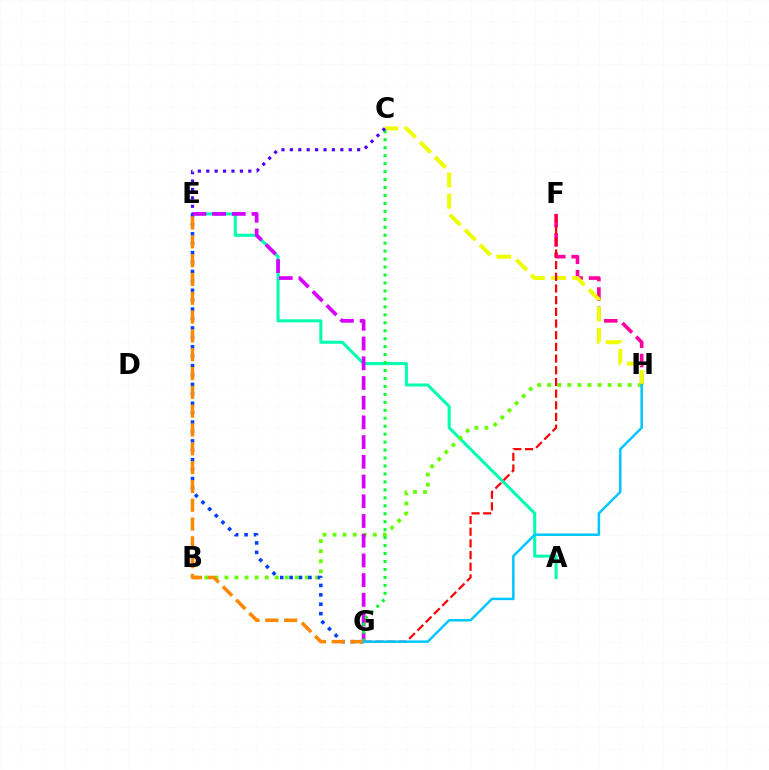{('F', 'H'): [{'color': '#ff00a0', 'line_style': 'dashed', 'thickness': 2.63}], ('A', 'E'): [{'color': '#00ffaf', 'line_style': 'solid', 'thickness': 2.19}], ('B', 'H'): [{'color': '#66ff00', 'line_style': 'dotted', 'thickness': 2.73}], ('E', 'G'): [{'color': '#003fff', 'line_style': 'dotted', 'thickness': 2.56}, {'color': '#d600ff', 'line_style': 'dashed', 'thickness': 2.68}, {'color': '#ff8800', 'line_style': 'dashed', 'thickness': 2.56}], ('C', 'H'): [{'color': '#eeff00', 'line_style': 'dashed', 'thickness': 2.89}], ('C', 'G'): [{'color': '#00ff27', 'line_style': 'dotted', 'thickness': 2.16}], ('F', 'G'): [{'color': '#ff0000', 'line_style': 'dashed', 'thickness': 1.59}], ('C', 'E'): [{'color': '#4f00ff', 'line_style': 'dotted', 'thickness': 2.28}], ('G', 'H'): [{'color': '#00c7ff', 'line_style': 'solid', 'thickness': 1.81}]}